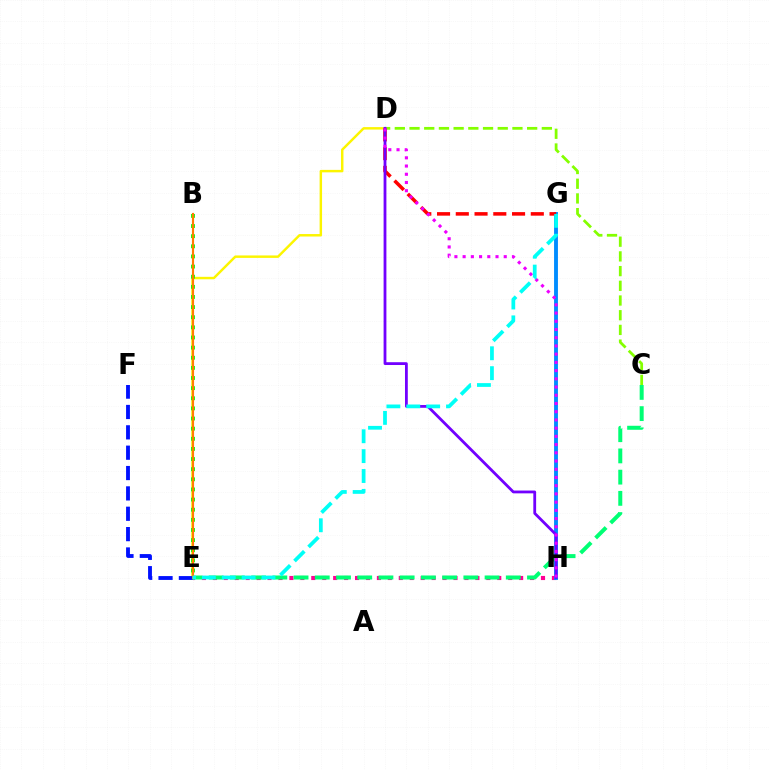{('E', 'H'): [{'color': '#ff0094', 'line_style': 'dotted', 'thickness': 2.97}], ('C', 'D'): [{'color': '#84ff00', 'line_style': 'dashed', 'thickness': 2.0}], ('G', 'H'): [{'color': '#008cff', 'line_style': 'solid', 'thickness': 2.78}], ('D', 'E'): [{'color': '#fcf500', 'line_style': 'solid', 'thickness': 1.77}], ('B', 'E'): [{'color': '#08ff00', 'line_style': 'dotted', 'thickness': 2.75}, {'color': '#ff7c00', 'line_style': 'solid', 'thickness': 1.55}], ('E', 'F'): [{'color': '#0010ff', 'line_style': 'dashed', 'thickness': 2.77}], ('C', 'E'): [{'color': '#00ff74', 'line_style': 'dashed', 'thickness': 2.88}], ('D', 'G'): [{'color': '#ff0000', 'line_style': 'dashed', 'thickness': 2.55}], ('D', 'H'): [{'color': '#7200ff', 'line_style': 'solid', 'thickness': 2.02}, {'color': '#ee00ff', 'line_style': 'dotted', 'thickness': 2.23}], ('E', 'G'): [{'color': '#00fff6', 'line_style': 'dashed', 'thickness': 2.7}]}